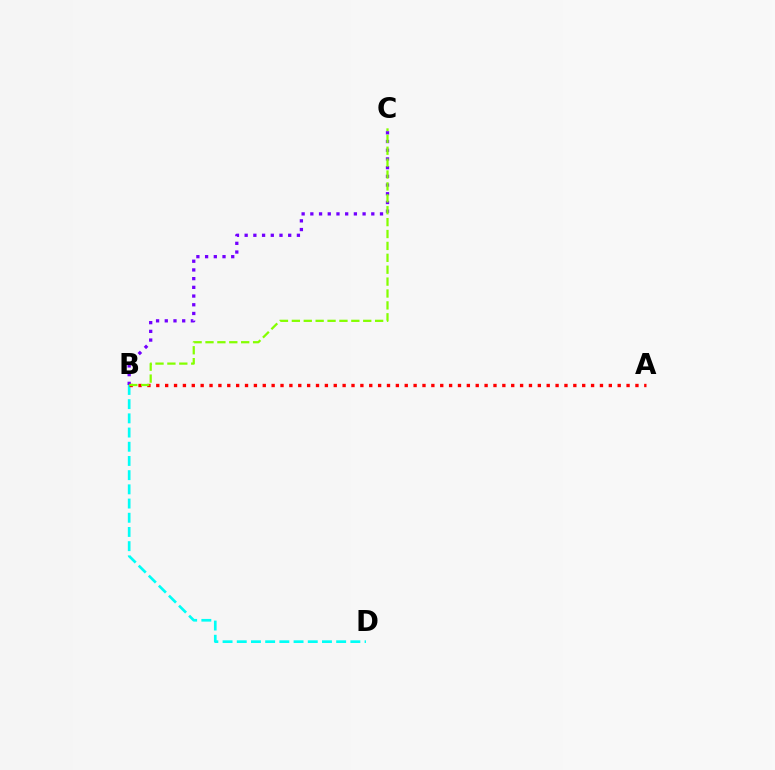{('B', 'D'): [{'color': '#00fff6', 'line_style': 'dashed', 'thickness': 1.93}], ('B', 'C'): [{'color': '#7200ff', 'line_style': 'dotted', 'thickness': 2.37}, {'color': '#84ff00', 'line_style': 'dashed', 'thickness': 1.62}], ('A', 'B'): [{'color': '#ff0000', 'line_style': 'dotted', 'thickness': 2.41}]}